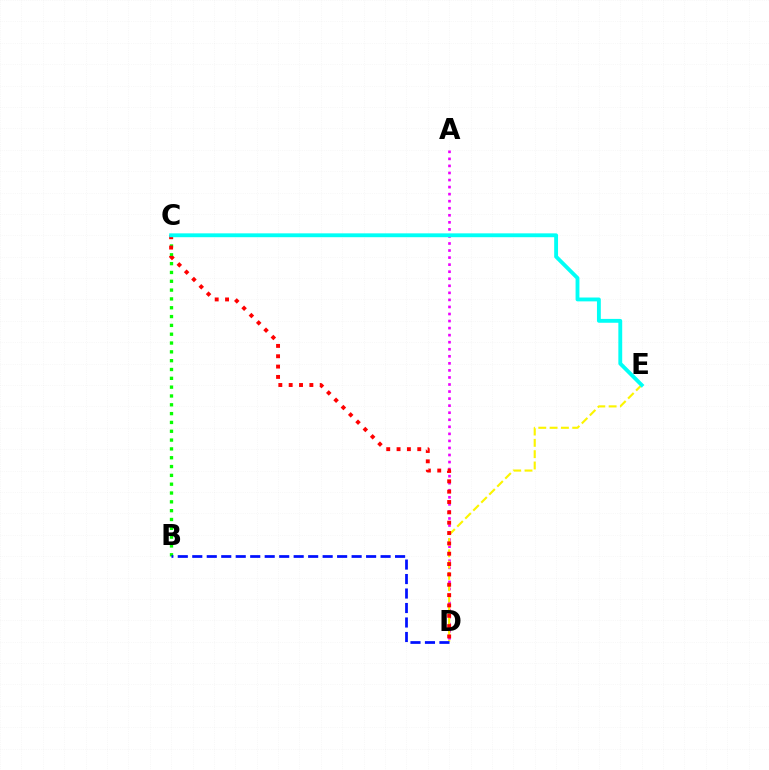{('A', 'D'): [{'color': '#ee00ff', 'line_style': 'dotted', 'thickness': 1.92}], ('D', 'E'): [{'color': '#fcf500', 'line_style': 'dashed', 'thickness': 1.54}], ('B', 'C'): [{'color': '#08ff00', 'line_style': 'dotted', 'thickness': 2.4}], ('B', 'D'): [{'color': '#0010ff', 'line_style': 'dashed', 'thickness': 1.97}], ('C', 'D'): [{'color': '#ff0000', 'line_style': 'dotted', 'thickness': 2.81}], ('C', 'E'): [{'color': '#00fff6', 'line_style': 'solid', 'thickness': 2.78}]}